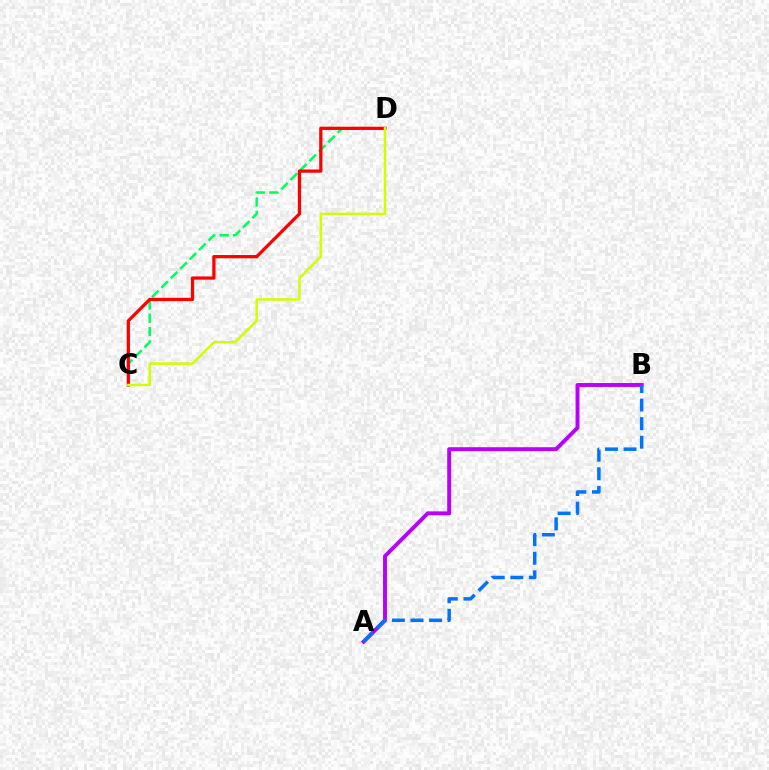{('A', 'B'): [{'color': '#b900ff', 'line_style': 'solid', 'thickness': 2.82}, {'color': '#0074ff', 'line_style': 'dashed', 'thickness': 2.52}], ('C', 'D'): [{'color': '#00ff5c', 'line_style': 'dashed', 'thickness': 1.81}, {'color': '#ff0000', 'line_style': 'solid', 'thickness': 2.34}, {'color': '#d1ff00', 'line_style': 'solid', 'thickness': 1.8}]}